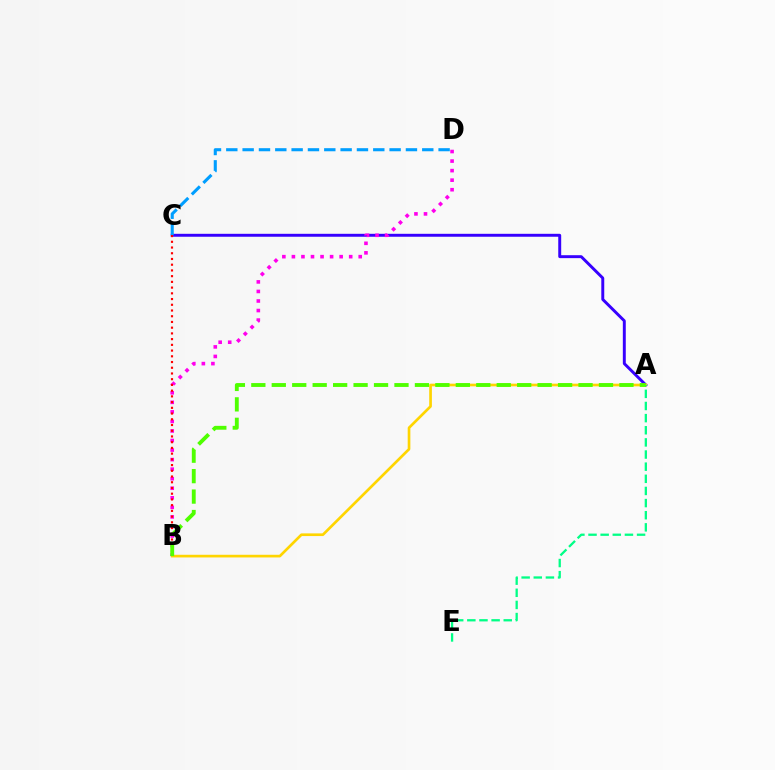{('A', 'C'): [{'color': '#3700ff', 'line_style': 'solid', 'thickness': 2.11}], ('B', 'D'): [{'color': '#ff00ed', 'line_style': 'dotted', 'thickness': 2.59}], ('C', 'D'): [{'color': '#009eff', 'line_style': 'dashed', 'thickness': 2.22}], ('B', 'C'): [{'color': '#ff0000', 'line_style': 'dotted', 'thickness': 1.56}], ('A', 'B'): [{'color': '#ffd500', 'line_style': 'solid', 'thickness': 1.92}, {'color': '#4fff00', 'line_style': 'dashed', 'thickness': 2.78}], ('A', 'E'): [{'color': '#00ff86', 'line_style': 'dashed', 'thickness': 1.65}]}